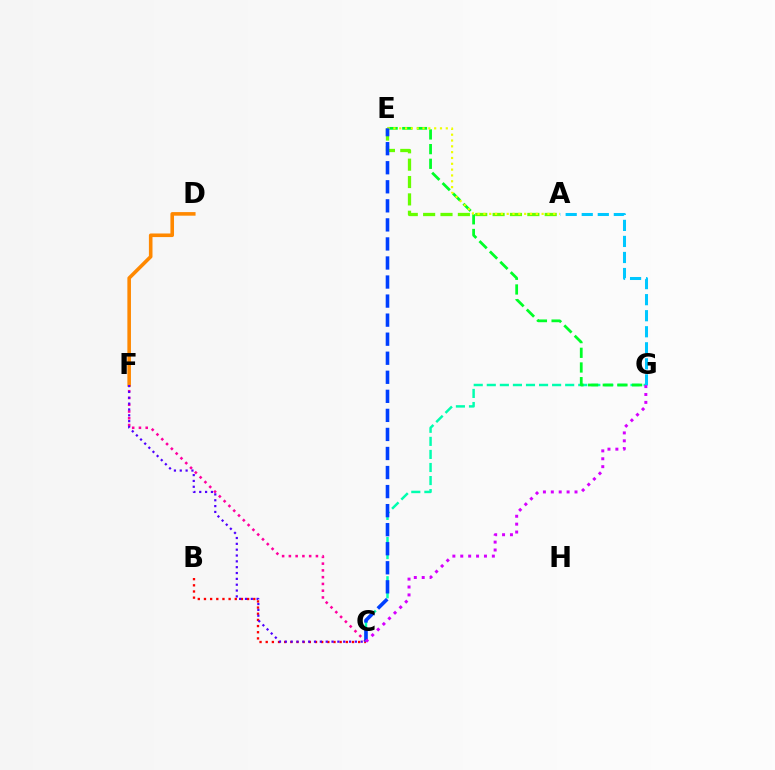{('D', 'F'): [{'color': '#ff8800', 'line_style': 'solid', 'thickness': 2.59}], ('C', 'G'): [{'color': '#00ffaf', 'line_style': 'dashed', 'thickness': 1.78}, {'color': '#d600ff', 'line_style': 'dotted', 'thickness': 2.15}], ('B', 'C'): [{'color': '#ff0000', 'line_style': 'dotted', 'thickness': 1.67}], ('E', 'G'): [{'color': '#00ff27', 'line_style': 'dashed', 'thickness': 1.99}], ('A', 'E'): [{'color': '#66ff00', 'line_style': 'dashed', 'thickness': 2.36}, {'color': '#eeff00', 'line_style': 'dotted', 'thickness': 1.58}], ('C', 'F'): [{'color': '#ff00a0', 'line_style': 'dotted', 'thickness': 1.84}, {'color': '#4f00ff', 'line_style': 'dotted', 'thickness': 1.59}], ('A', 'G'): [{'color': '#00c7ff', 'line_style': 'dashed', 'thickness': 2.18}], ('C', 'E'): [{'color': '#003fff', 'line_style': 'dashed', 'thickness': 2.59}]}